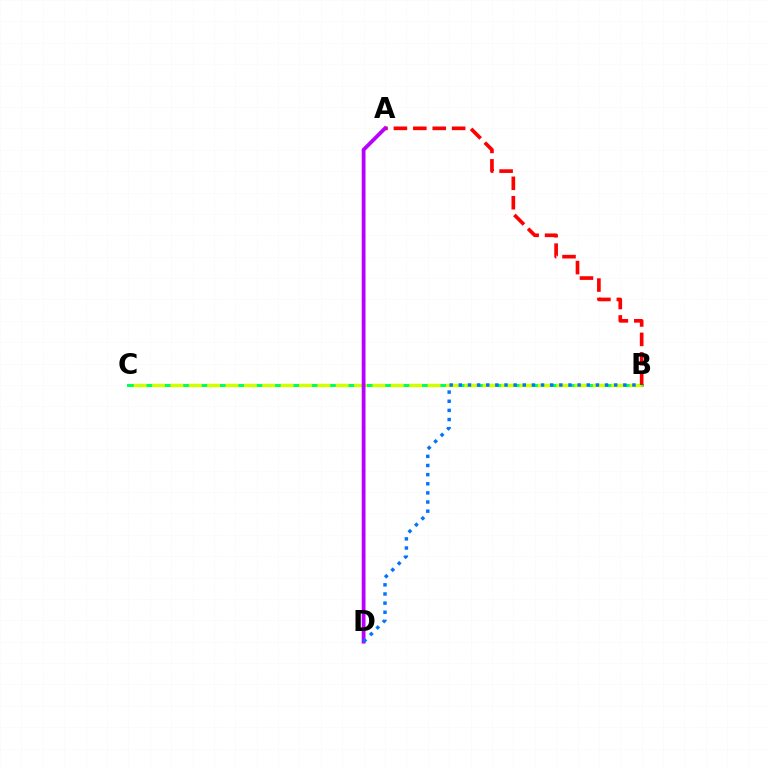{('B', 'C'): [{'color': '#00ff5c', 'line_style': 'solid', 'thickness': 2.16}, {'color': '#d1ff00', 'line_style': 'dashed', 'thickness': 2.5}], ('A', 'B'): [{'color': '#ff0000', 'line_style': 'dashed', 'thickness': 2.64}], ('A', 'D'): [{'color': '#b900ff', 'line_style': 'solid', 'thickness': 2.73}], ('B', 'D'): [{'color': '#0074ff', 'line_style': 'dotted', 'thickness': 2.48}]}